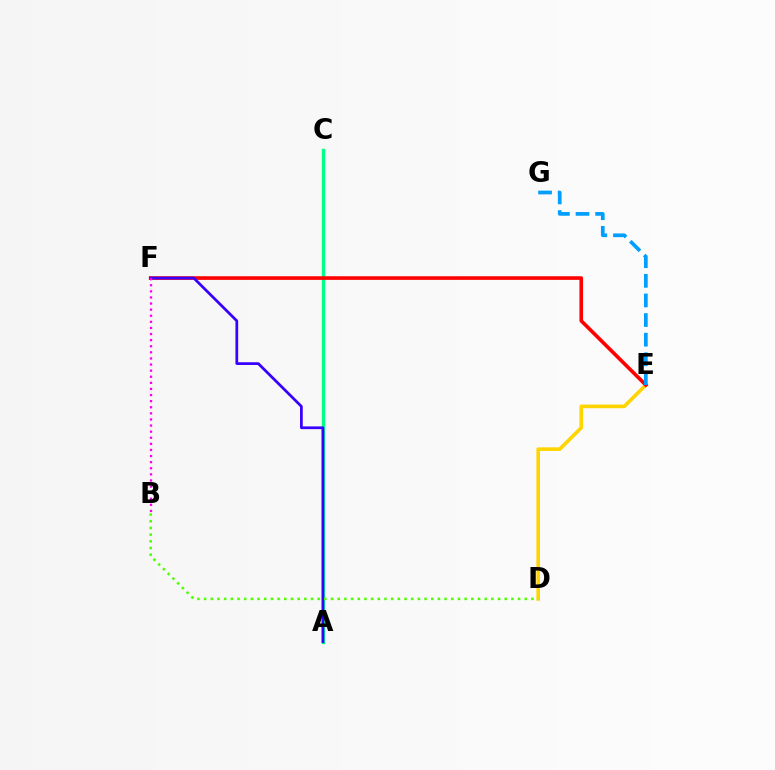{('A', 'C'): [{'color': '#00ff86', 'line_style': 'solid', 'thickness': 2.44}], ('D', 'E'): [{'color': '#ffd500', 'line_style': 'solid', 'thickness': 2.61}], ('E', 'F'): [{'color': '#ff0000', 'line_style': 'solid', 'thickness': 2.61}], ('A', 'F'): [{'color': '#3700ff', 'line_style': 'solid', 'thickness': 1.97}], ('B', 'F'): [{'color': '#ff00ed', 'line_style': 'dotted', 'thickness': 1.66}], ('E', 'G'): [{'color': '#009eff', 'line_style': 'dashed', 'thickness': 2.66}], ('B', 'D'): [{'color': '#4fff00', 'line_style': 'dotted', 'thickness': 1.82}]}